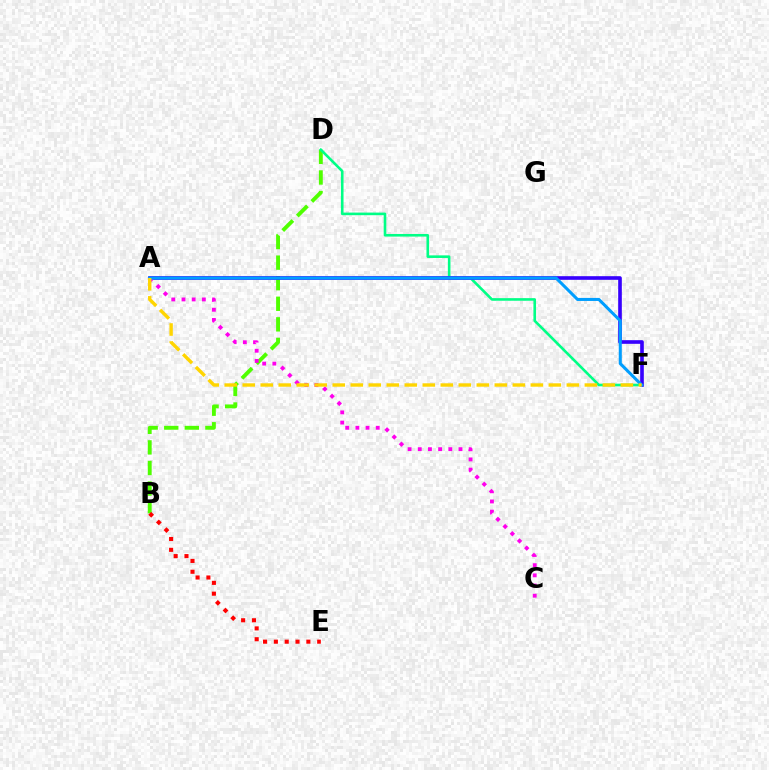{('B', 'D'): [{'color': '#4fff00', 'line_style': 'dashed', 'thickness': 2.8}], ('D', 'F'): [{'color': '#00ff86', 'line_style': 'solid', 'thickness': 1.88}], ('A', 'F'): [{'color': '#3700ff', 'line_style': 'solid', 'thickness': 2.62}, {'color': '#009eff', 'line_style': 'solid', 'thickness': 2.19}, {'color': '#ffd500', 'line_style': 'dashed', 'thickness': 2.45}], ('A', 'C'): [{'color': '#ff00ed', 'line_style': 'dotted', 'thickness': 2.77}], ('B', 'E'): [{'color': '#ff0000', 'line_style': 'dotted', 'thickness': 2.94}]}